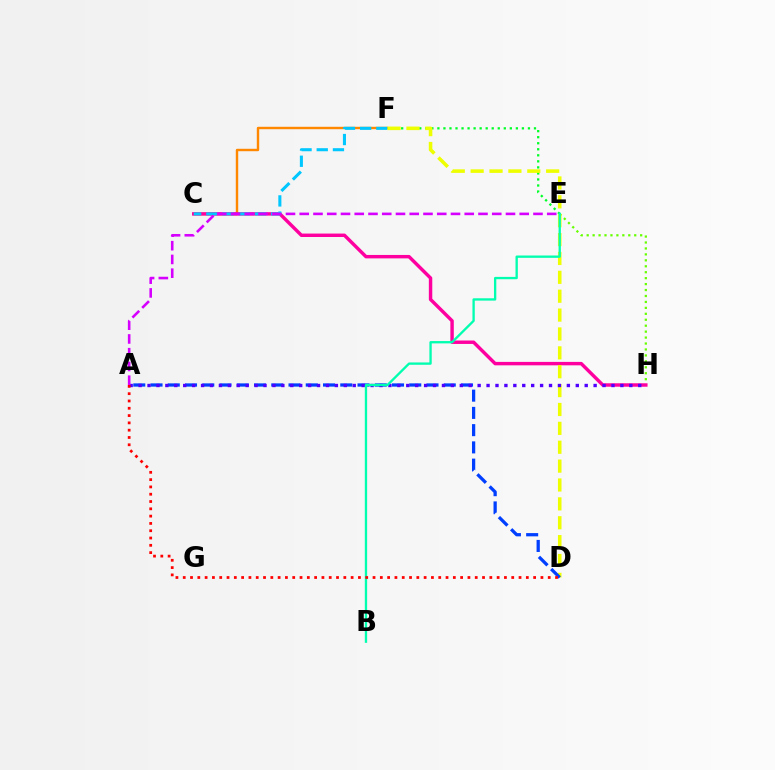{('E', 'H'): [{'color': '#66ff00', 'line_style': 'dotted', 'thickness': 1.61}], ('C', 'F'): [{'color': '#ff8800', 'line_style': 'solid', 'thickness': 1.74}, {'color': '#00c7ff', 'line_style': 'dashed', 'thickness': 2.2}], ('C', 'H'): [{'color': '#ff00a0', 'line_style': 'solid', 'thickness': 2.47}], ('E', 'F'): [{'color': '#00ff27', 'line_style': 'dotted', 'thickness': 1.64}], ('D', 'F'): [{'color': '#eeff00', 'line_style': 'dashed', 'thickness': 2.56}], ('A', 'D'): [{'color': '#003fff', 'line_style': 'dashed', 'thickness': 2.34}, {'color': '#ff0000', 'line_style': 'dotted', 'thickness': 1.98}], ('A', 'H'): [{'color': '#4f00ff', 'line_style': 'dotted', 'thickness': 2.42}], ('A', 'E'): [{'color': '#d600ff', 'line_style': 'dashed', 'thickness': 1.87}], ('B', 'E'): [{'color': '#00ffaf', 'line_style': 'solid', 'thickness': 1.67}]}